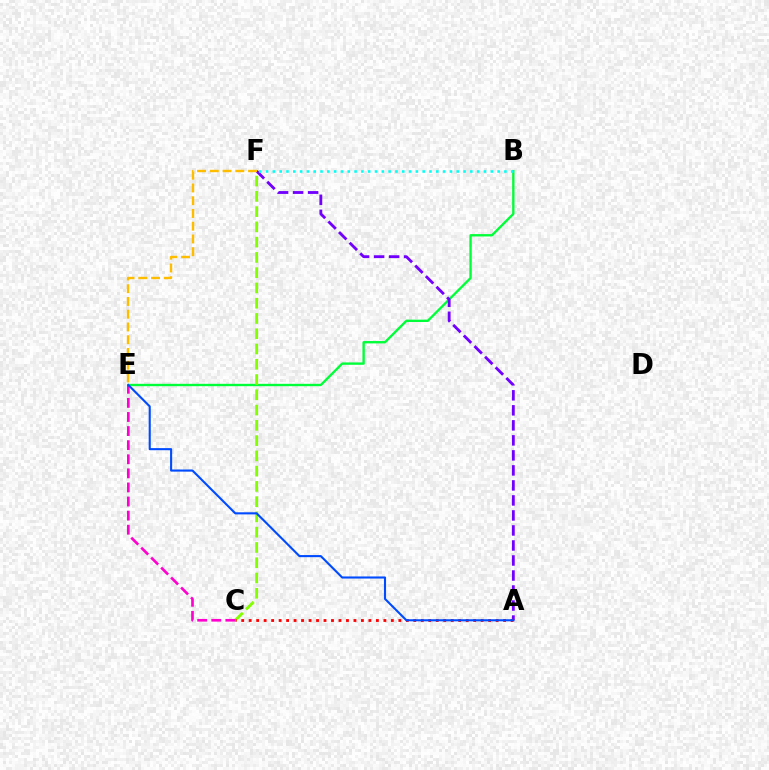{('B', 'E'): [{'color': '#00ff39', 'line_style': 'solid', 'thickness': 1.7}], ('C', 'F'): [{'color': '#84ff00', 'line_style': 'dashed', 'thickness': 2.07}], ('A', 'F'): [{'color': '#7200ff', 'line_style': 'dashed', 'thickness': 2.04}], ('A', 'C'): [{'color': '#ff0000', 'line_style': 'dotted', 'thickness': 2.03}], ('C', 'E'): [{'color': '#ff00cf', 'line_style': 'dashed', 'thickness': 1.91}], ('A', 'E'): [{'color': '#004bff', 'line_style': 'solid', 'thickness': 1.51}], ('B', 'F'): [{'color': '#00fff6', 'line_style': 'dotted', 'thickness': 1.85}], ('E', 'F'): [{'color': '#ffbd00', 'line_style': 'dashed', 'thickness': 1.73}]}